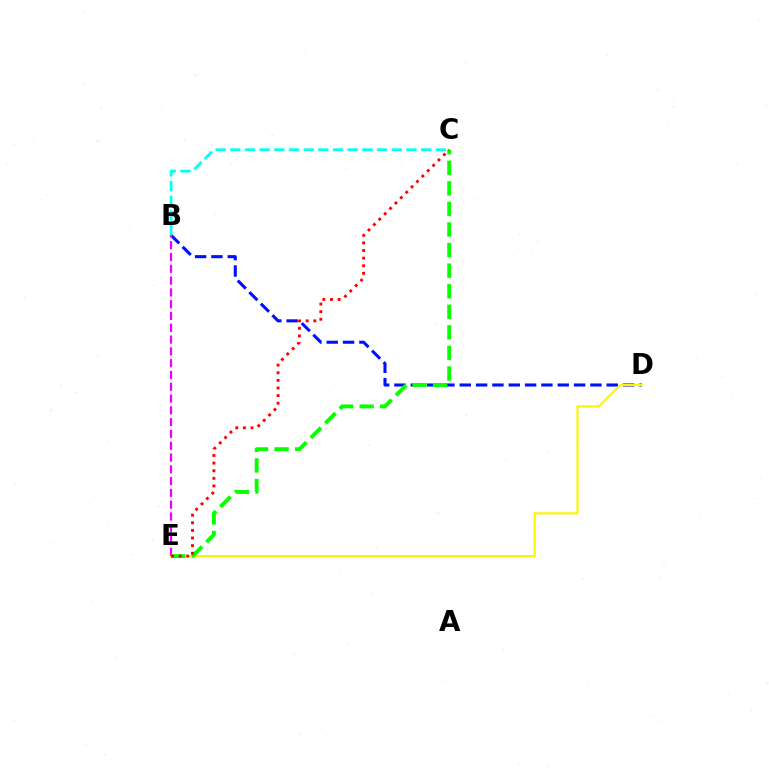{('B', 'D'): [{'color': '#0010ff', 'line_style': 'dashed', 'thickness': 2.22}], ('D', 'E'): [{'color': '#fcf500', 'line_style': 'solid', 'thickness': 1.55}], ('B', 'E'): [{'color': '#ee00ff', 'line_style': 'dashed', 'thickness': 1.6}], ('B', 'C'): [{'color': '#00fff6', 'line_style': 'dashed', 'thickness': 1.99}], ('C', 'E'): [{'color': '#08ff00', 'line_style': 'dashed', 'thickness': 2.79}, {'color': '#ff0000', 'line_style': 'dotted', 'thickness': 2.07}]}